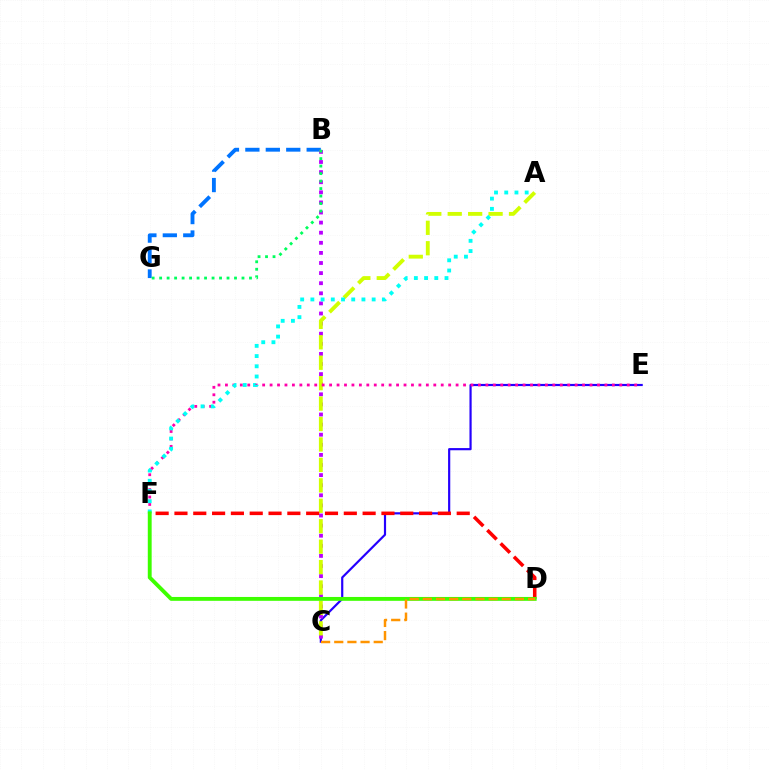{('C', 'E'): [{'color': '#2500ff', 'line_style': 'solid', 'thickness': 1.57}], ('B', 'G'): [{'color': '#0074ff', 'line_style': 'dashed', 'thickness': 2.78}, {'color': '#00ff5c', 'line_style': 'dotted', 'thickness': 2.03}], ('B', 'C'): [{'color': '#b900ff', 'line_style': 'dotted', 'thickness': 2.74}], ('A', 'C'): [{'color': '#d1ff00', 'line_style': 'dashed', 'thickness': 2.78}], ('E', 'F'): [{'color': '#ff00ac', 'line_style': 'dotted', 'thickness': 2.02}], ('D', 'F'): [{'color': '#ff0000', 'line_style': 'dashed', 'thickness': 2.56}, {'color': '#3dff00', 'line_style': 'solid', 'thickness': 2.78}], ('A', 'F'): [{'color': '#00fff6', 'line_style': 'dotted', 'thickness': 2.77}], ('C', 'D'): [{'color': '#ff9400', 'line_style': 'dashed', 'thickness': 1.79}]}